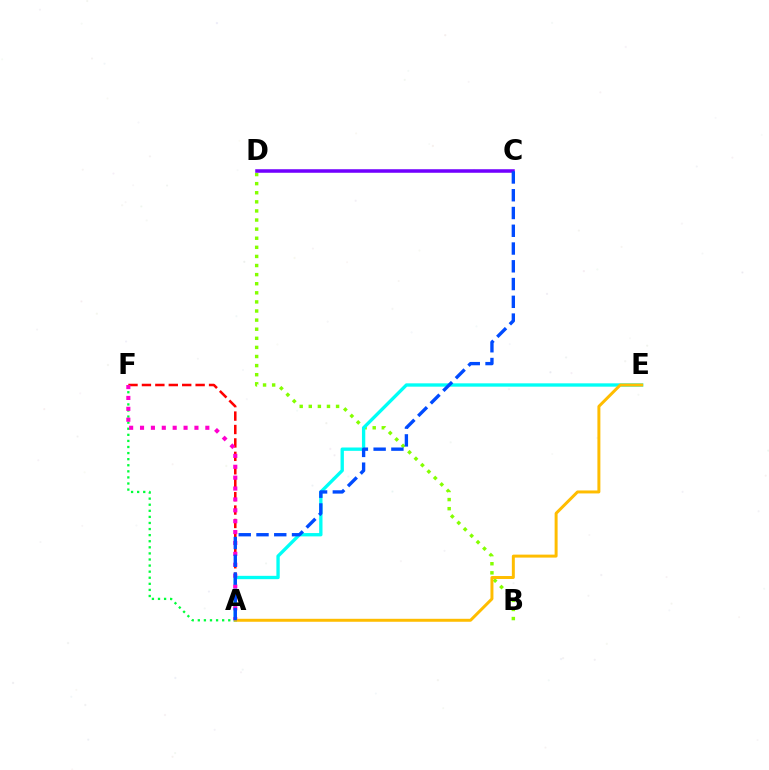{('B', 'D'): [{'color': '#84ff00', 'line_style': 'dotted', 'thickness': 2.47}], ('A', 'F'): [{'color': '#00ff39', 'line_style': 'dotted', 'thickness': 1.65}, {'color': '#ff0000', 'line_style': 'dashed', 'thickness': 1.82}, {'color': '#ff00cf', 'line_style': 'dotted', 'thickness': 2.96}], ('C', 'D'): [{'color': '#7200ff', 'line_style': 'solid', 'thickness': 2.54}], ('A', 'E'): [{'color': '#00fff6', 'line_style': 'solid', 'thickness': 2.4}, {'color': '#ffbd00', 'line_style': 'solid', 'thickness': 2.14}], ('A', 'C'): [{'color': '#004bff', 'line_style': 'dashed', 'thickness': 2.41}]}